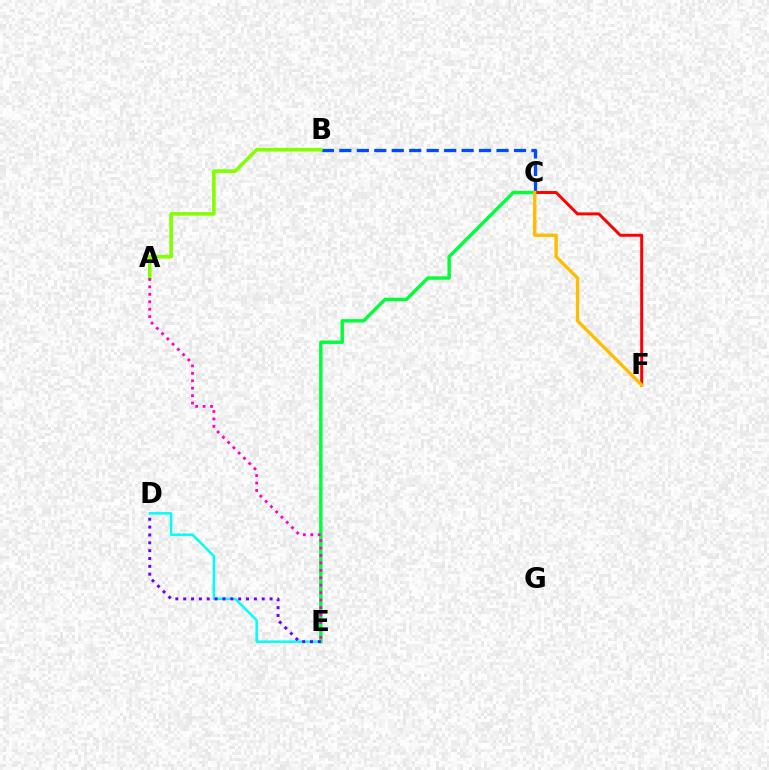{('D', 'E'): [{'color': '#00fff6', 'line_style': 'solid', 'thickness': 1.79}, {'color': '#7200ff', 'line_style': 'dotted', 'thickness': 2.13}], ('C', 'E'): [{'color': '#00ff39', 'line_style': 'solid', 'thickness': 2.47}], ('B', 'C'): [{'color': '#004bff', 'line_style': 'dashed', 'thickness': 2.37}], ('C', 'F'): [{'color': '#ff0000', 'line_style': 'solid', 'thickness': 2.12}, {'color': '#ffbd00', 'line_style': 'solid', 'thickness': 2.4}], ('A', 'B'): [{'color': '#84ff00', 'line_style': 'solid', 'thickness': 2.61}], ('A', 'E'): [{'color': '#ff00cf', 'line_style': 'dotted', 'thickness': 2.02}]}